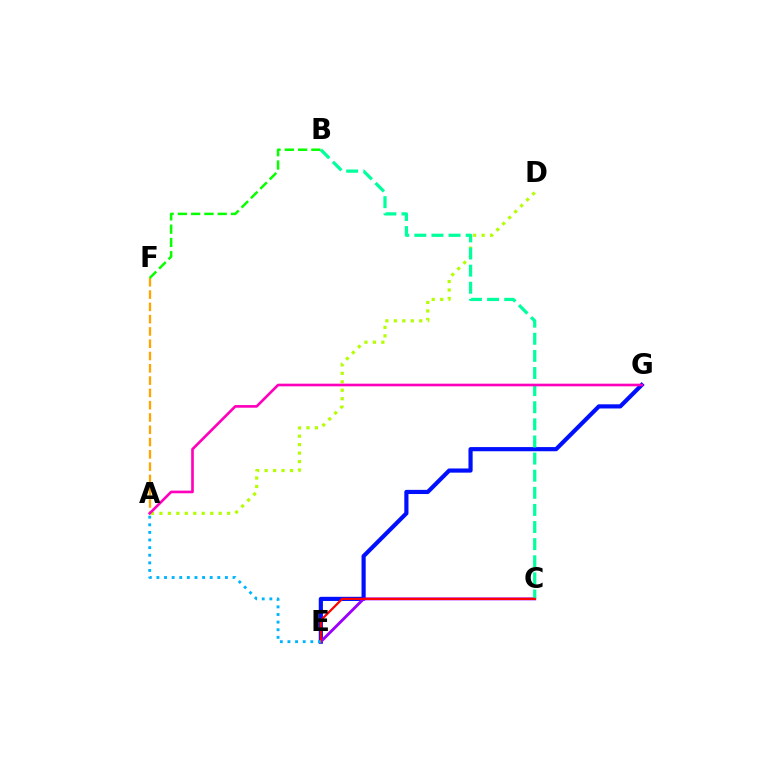{('E', 'G'): [{'color': '#0010ff', 'line_style': 'solid', 'thickness': 3.0}], ('A', 'F'): [{'color': '#ffa500', 'line_style': 'dashed', 'thickness': 1.67}], ('C', 'E'): [{'color': '#9b00ff', 'line_style': 'solid', 'thickness': 2.07}, {'color': '#ff0000', 'line_style': 'solid', 'thickness': 1.59}], ('A', 'D'): [{'color': '#b3ff00', 'line_style': 'dotted', 'thickness': 2.3}], ('B', 'C'): [{'color': '#00ff9d', 'line_style': 'dashed', 'thickness': 2.32}], ('A', 'G'): [{'color': '#ff00bd', 'line_style': 'solid', 'thickness': 1.91}], ('A', 'E'): [{'color': '#00b5ff', 'line_style': 'dotted', 'thickness': 2.07}], ('B', 'F'): [{'color': '#08ff00', 'line_style': 'dashed', 'thickness': 1.8}]}